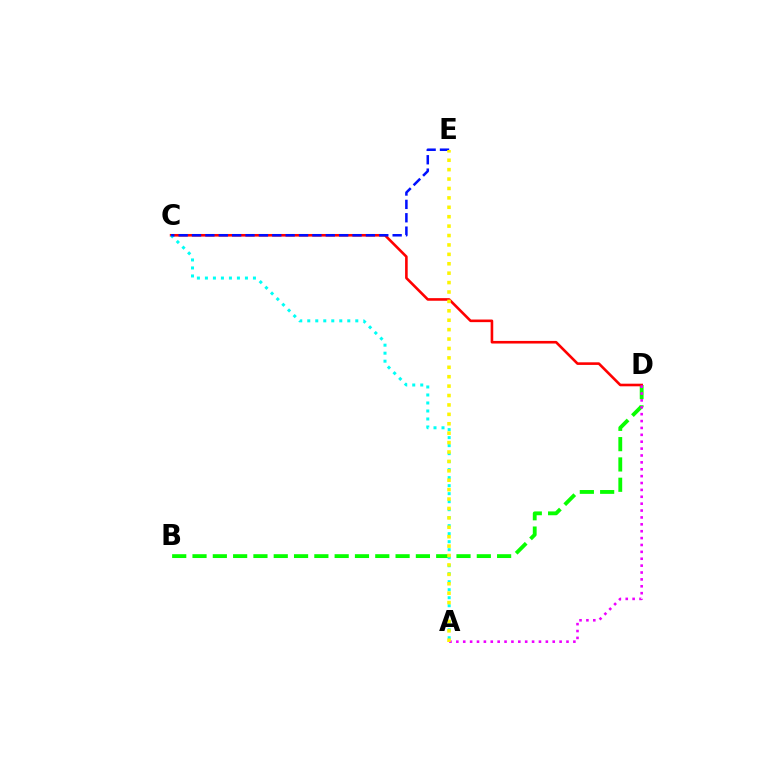{('B', 'D'): [{'color': '#08ff00', 'line_style': 'dashed', 'thickness': 2.76}], ('C', 'D'): [{'color': '#ff0000', 'line_style': 'solid', 'thickness': 1.88}], ('A', 'D'): [{'color': '#ee00ff', 'line_style': 'dotted', 'thickness': 1.87}], ('A', 'C'): [{'color': '#00fff6', 'line_style': 'dotted', 'thickness': 2.17}], ('C', 'E'): [{'color': '#0010ff', 'line_style': 'dashed', 'thickness': 1.82}], ('A', 'E'): [{'color': '#fcf500', 'line_style': 'dotted', 'thickness': 2.56}]}